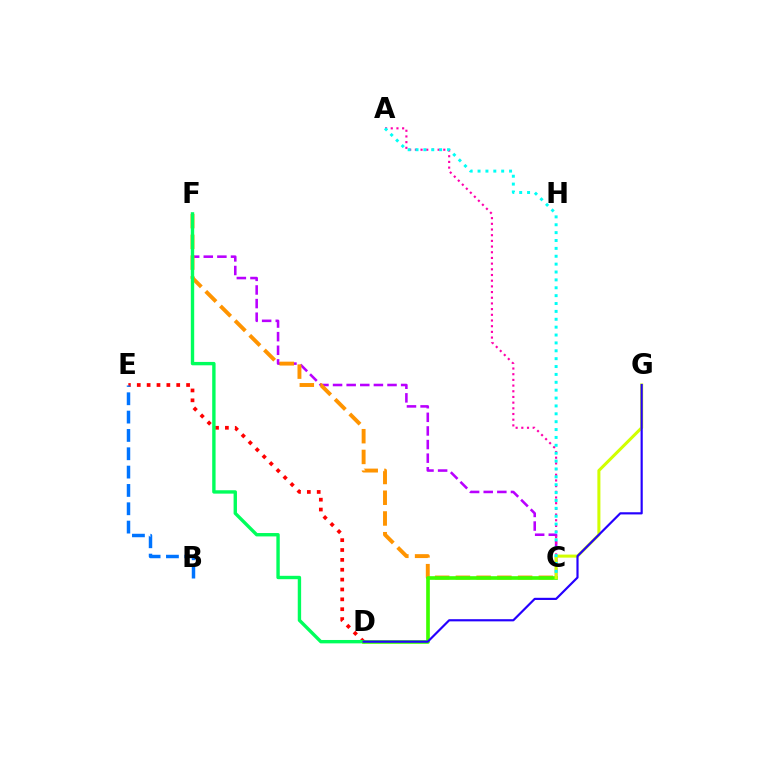{('C', 'F'): [{'color': '#b900ff', 'line_style': 'dashed', 'thickness': 1.85}, {'color': '#ff9400', 'line_style': 'dashed', 'thickness': 2.82}], ('D', 'E'): [{'color': '#ff0000', 'line_style': 'dotted', 'thickness': 2.68}], ('D', 'F'): [{'color': '#00ff5c', 'line_style': 'solid', 'thickness': 2.43}], ('A', 'C'): [{'color': '#ff00ac', 'line_style': 'dotted', 'thickness': 1.55}, {'color': '#00fff6', 'line_style': 'dotted', 'thickness': 2.14}], ('C', 'D'): [{'color': '#3dff00', 'line_style': 'solid', 'thickness': 2.62}], ('C', 'G'): [{'color': '#d1ff00', 'line_style': 'solid', 'thickness': 2.19}], ('B', 'E'): [{'color': '#0074ff', 'line_style': 'dashed', 'thickness': 2.49}], ('D', 'G'): [{'color': '#2500ff', 'line_style': 'solid', 'thickness': 1.57}]}